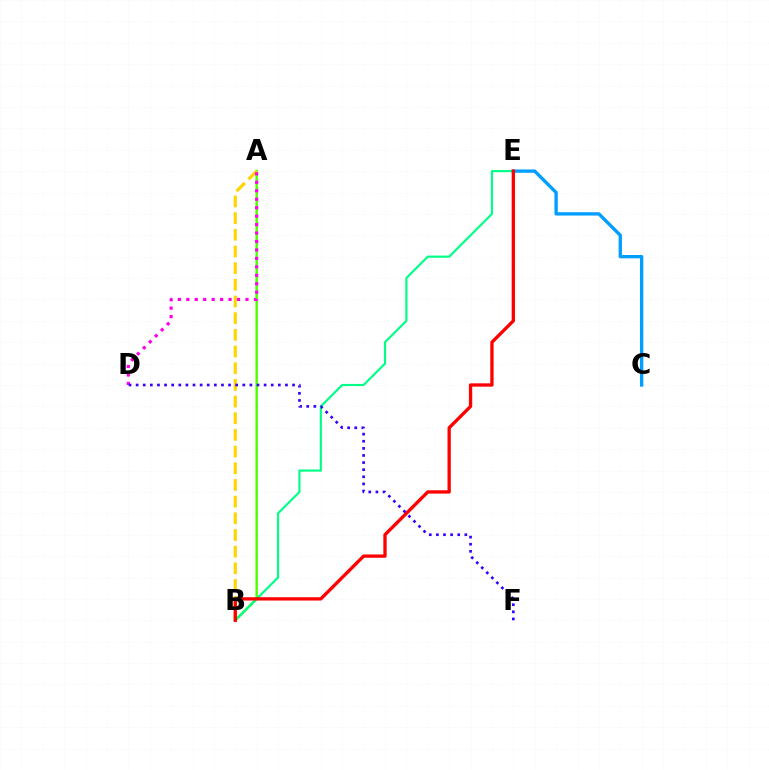{('A', 'B'): [{'color': '#4fff00', 'line_style': 'solid', 'thickness': 1.76}, {'color': '#ffd500', 'line_style': 'dashed', 'thickness': 2.27}], ('B', 'E'): [{'color': '#00ff86', 'line_style': 'solid', 'thickness': 1.56}, {'color': '#ff0000', 'line_style': 'solid', 'thickness': 2.38}], ('C', 'E'): [{'color': '#009eff', 'line_style': 'solid', 'thickness': 2.39}], ('A', 'D'): [{'color': '#ff00ed', 'line_style': 'dotted', 'thickness': 2.3}], ('D', 'F'): [{'color': '#3700ff', 'line_style': 'dotted', 'thickness': 1.93}]}